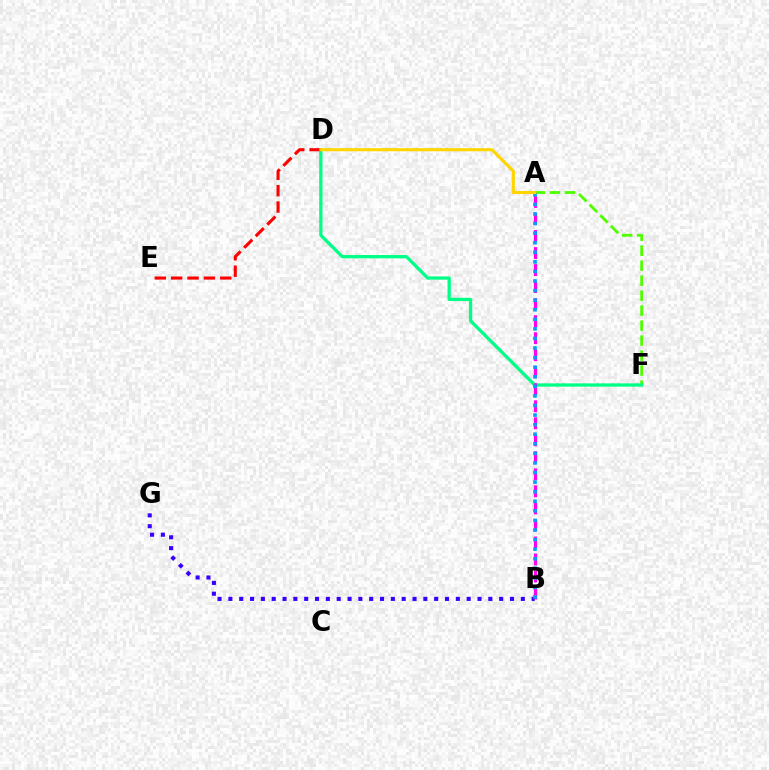{('A', 'F'): [{'color': '#4fff00', 'line_style': 'dashed', 'thickness': 2.04}], ('D', 'F'): [{'color': '#00ff86', 'line_style': 'solid', 'thickness': 2.36}], ('D', 'E'): [{'color': '#ff0000', 'line_style': 'dashed', 'thickness': 2.22}], ('B', 'G'): [{'color': '#3700ff', 'line_style': 'dotted', 'thickness': 2.94}], ('A', 'B'): [{'color': '#ff00ed', 'line_style': 'dashed', 'thickness': 2.31}, {'color': '#009eff', 'line_style': 'dotted', 'thickness': 2.6}], ('A', 'D'): [{'color': '#ffd500', 'line_style': 'solid', 'thickness': 2.23}]}